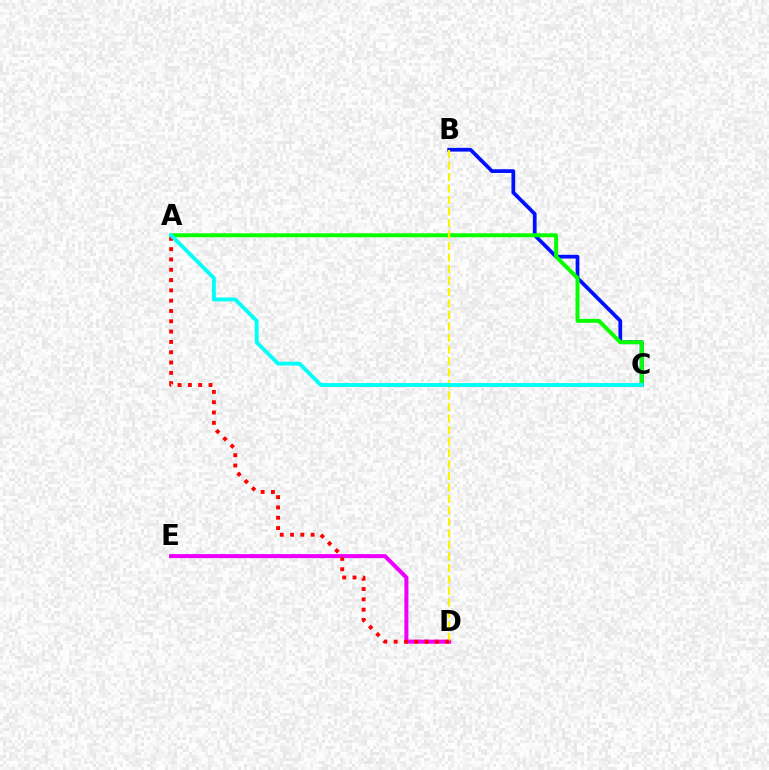{('B', 'C'): [{'color': '#0010ff', 'line_style': 'solid', 'thickness': 2.69}], ('A', 'C'): [{'color': '#08ff00', 'line_style': 'solid', 'thickness': 2.84}, {'color': '#00fff6', 'line_style': 'solid', 'thickness': 2.76}], ('D', 'E'): [{'color': '#ee00ff', 'line_style': 'solid', 'thickness': 2.9}], ('B', 'D'): [{'color': '#fcf500', 'line_style': 'dashed', 'thickness': 1.56}], ('A', 'D'): [{'color': '#ff0000', 'line_style': 'dotted', 'thickness': 2.8}]}